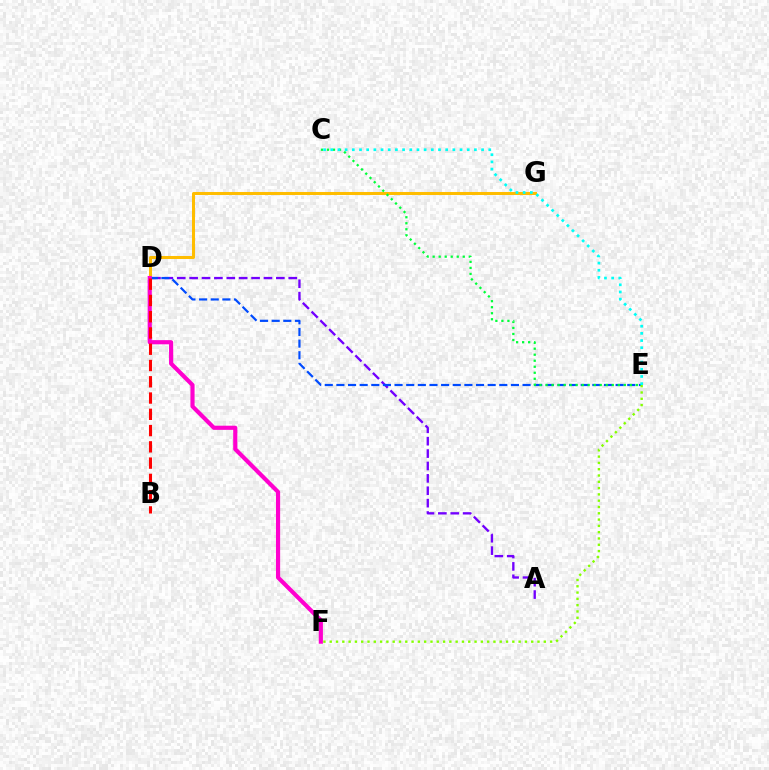{('A', 'D'): [{'color': '#7200ff', 'line_style': 'dashed', 'thickness': 1.68}], ('D', 'G'): [{'color': '#ffbd00', 'line_style': 'solid', 'thickness': 2.18}], ('D', 'E'): [{'color': '#004bff', 'line_style': 'dashed', 'thickness': 1.58}], ('D', 'F'): [{'color': '#ff00cf', 'line_style': 'solid', 'thickness': 2.99}], ('C', 'E'): [{'color': '#00ff39', 'line_style': 'dotted', 'thickness': 1.64}, {'color': '#00fff6', 'line_style': 'dotted', 'thickness': 1.95}], ('B', 'D'): [{'color': '#ff0000', 'line_style': 'dashed', 'thickness': 2.21}], ('E', 'F'): [{'color': '#84ff00', 'line_style': 'dotted', 'thickness': 1.71}]}